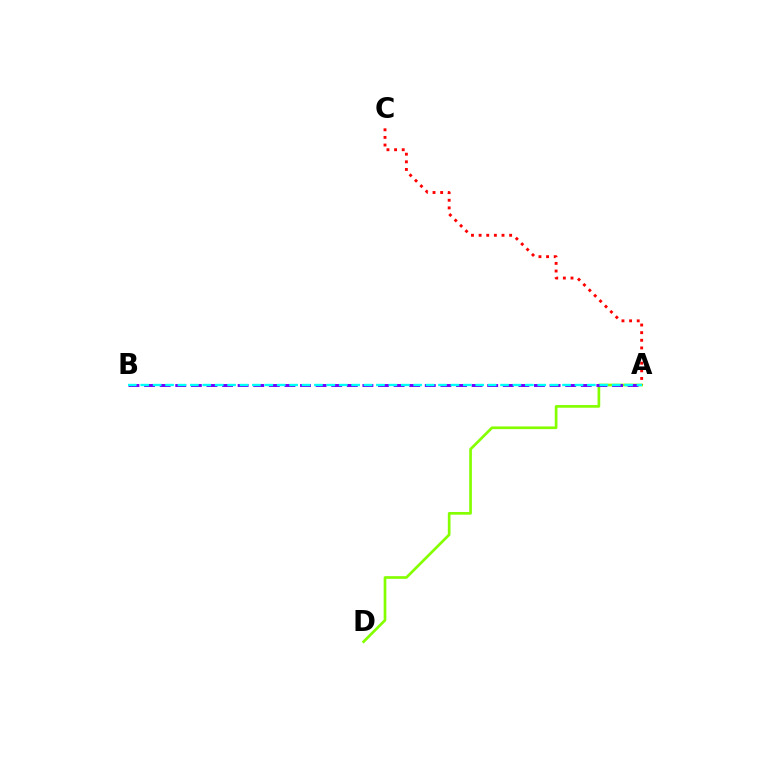{('A', 'D'): [{'color': '#84ff00', 'line_style': 'solid', 'thickness': 1.93}], ('A', 'C'): [{'color': '#ff0000', 'line_style': 'dotted', 'thickness': 2.07}], ('A', 'B'): [{'color': '#7200ff', 'line_style': 'dashed', 'thickness': 2.12}, {'color': '#00fff6', 'line_style': 'dashed', 'thickness': 1.69}]}